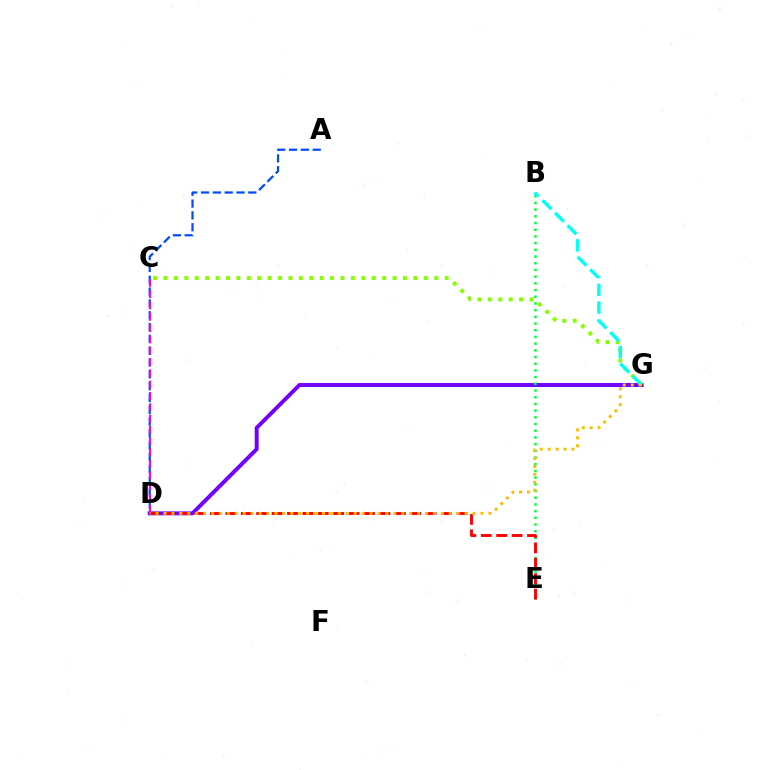{('A', 'D'): [{'color': '#004bff', 'line_style': 'dashed', 'thickness': 1.61}], ('D', 'G'): [{'color': '#7200ff', 'line_style': 'solid', 'thickness': 2.83}, {'color': '#ffbd00', 'line_style': 'dotted', 'thickness': 2.15}], ('C', 'G'): [{'color': '#84ff00', 'line_style': 'dotted', 'thickness': 2.83}], ('C', 'D'): [{'color': '#ff00cf', 'line_style': 'dashed', 'thickness': 1.54}], ('B', 'E'): [{'color': '#00ff39', 'line_style': 'dotted', 'thickness': 1.82}], ('B', 'G'): [{'color': '#00fff6', 'line_style': 'dashed', 'thickness': 2.42}], ('D', 'E'): [{'color': '#ff0000', 'line_style': 'dashed', 'thickness': 2.09}]}